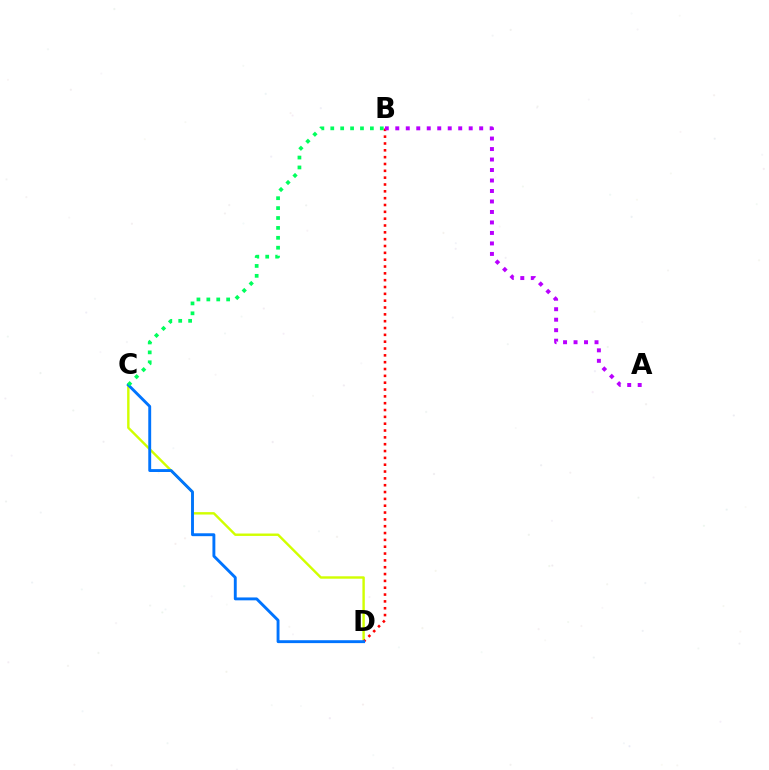{('C', 'D'): [{'color': '#d1ff00', 'line_style': 'solid', 'thickness': 1.74}, {'color': '#0074ff', 'line_style': 'solid', 'thickness': 2.08}], ('B', 'D'): [{'color': '#ff0000', 'line_style': 'dotted', 'thickness': 1.86}], ('A', 'B'): [{'color': '#b900ff', 'line_style': 'dotted', 'thickness': 2.85}], ('B', 'C'): [{'color': '#00ff5c', 'line_style': 'dotted', 'thickness': 2.69}]}